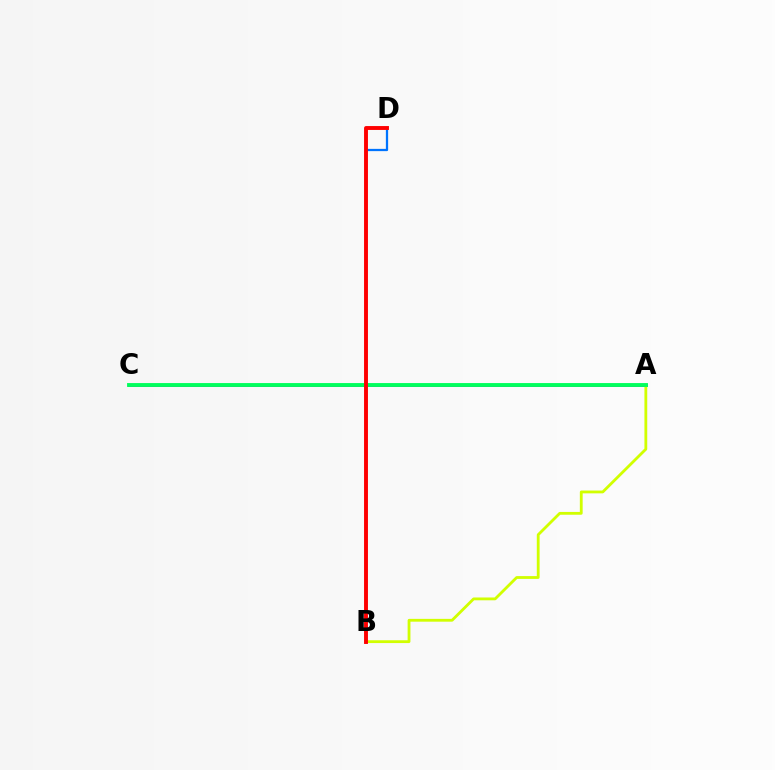{('A', 'C'): [{'color': '#b900ff', 'line_style': 'solid', 'thickness': 2.14}, {'color': '#00ff5c', 'line_style': 'solid', 'thickness': 2.79}], ('A', 'B'): [{'color': '#d1ff00', 'line_style': 'solid', 'thickness': 2.02}], ('B', 'D'): [{'color': '#0074ff', 'line_style': 'solid', 'thickness': 1.63}, {'color': '#ff0000', 'line_style': 'solid', 'thickness': 2.8}]}